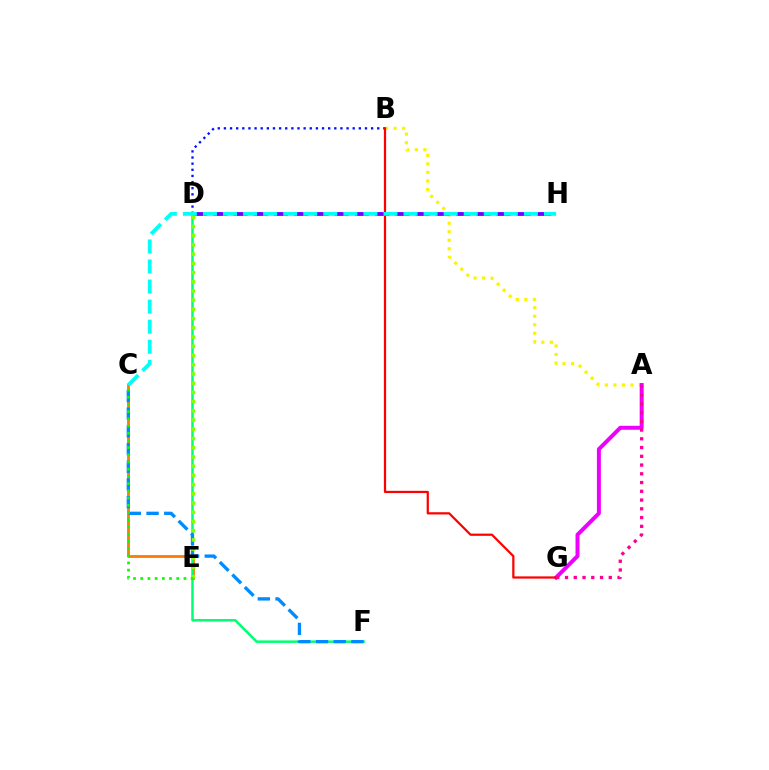{('A', 'B'): [{'color': '#fcf500', 'line_style': 'dotted', 'thickness': 2.32}], ('B', 'D'): [{'color': '#0010ff', 'line_style': 'dotted', 'thickness': 1.67}], ('A', 'G'): [{'color': '#ee00ff', 'line_style': 'solid', 'thickness': 2.86}, {'color': '#ff0094', 'line_style': 'dotted', 'thickness': 2.38}], ('B', 'G'): [{'color': '#ff0000', 'line_style': 'solid', 'thickness': 1.6}], ('D', 'H'): [{'color': '#7200ff', 'line_style': 'dashed', 'thickness': 2.75}], ('C', 'E'): [{'color': '#ff7c00', 'line_style': 'solid', 'thickness': 2.04}, {'color': '#08ff00', 'line_style': 'dotted', 'thickness': 1.96}], ('D', 'F'): [{'color': '#00ff74', 'line_style': 'solid', 'thickness': 1.81}], ('C', 'F'): [{'color': '#008cff', 'line_style': 'dashed', 'thickness': 2.4}], ('D', 'E'): [{'color': '#84ff00', 'line_style': 'dotted', 'thickness': 2.5}], ('C', 'H'): [{'color': '#00fff6', 'line_style': 'dashed', 'thickness': 2.73}]}